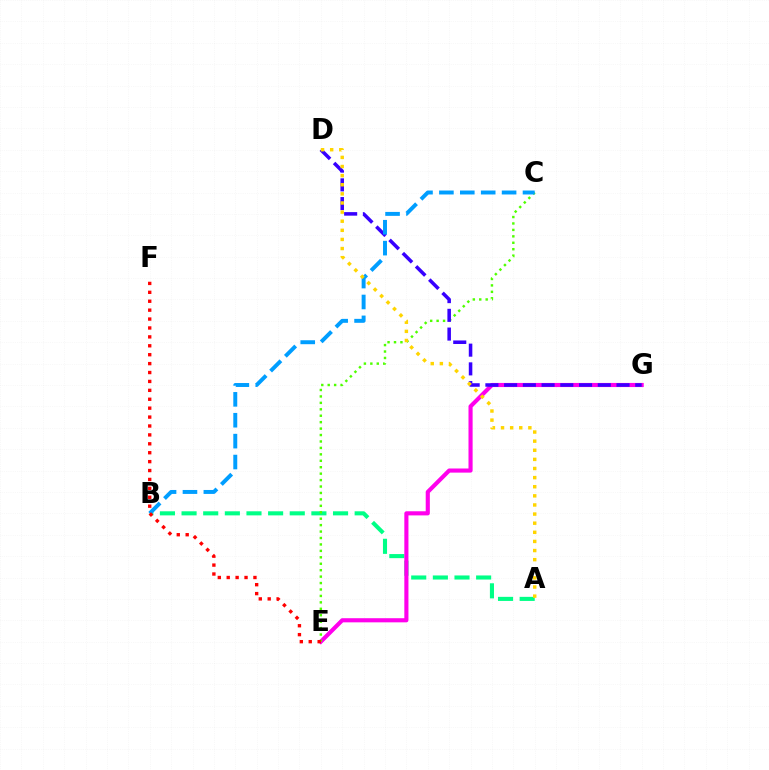{('A', 'B'): [{'color': '#00ff86', 'line_style': 'dashed', 'thickness': 2.94}], ('E', 'G'): [{'color': '#ff00ed', 'line_style': 'solid', 'thickness': 2.97}], ('C', 'E'): [{'color': '#4fff00', 'line_style': 'dotted', 'thickness': 1.75}], ('D', 'G'): [{'color': '#3700ff', 'line_style': 'dashed', 'thickness': 2.54}], ('B', 'C'): [{'color': '#009eff', 'line_style': 'dashed', 'thickness': 2.84}], ('E', 'F'): [{'color': '#ff0000', 'line_style': 'dotted', 'thickness': 2.42}], ('A', 'D'): [{'color': '#ffd500', 'line_style': 'dotted', 'thickness': 2.48}]}